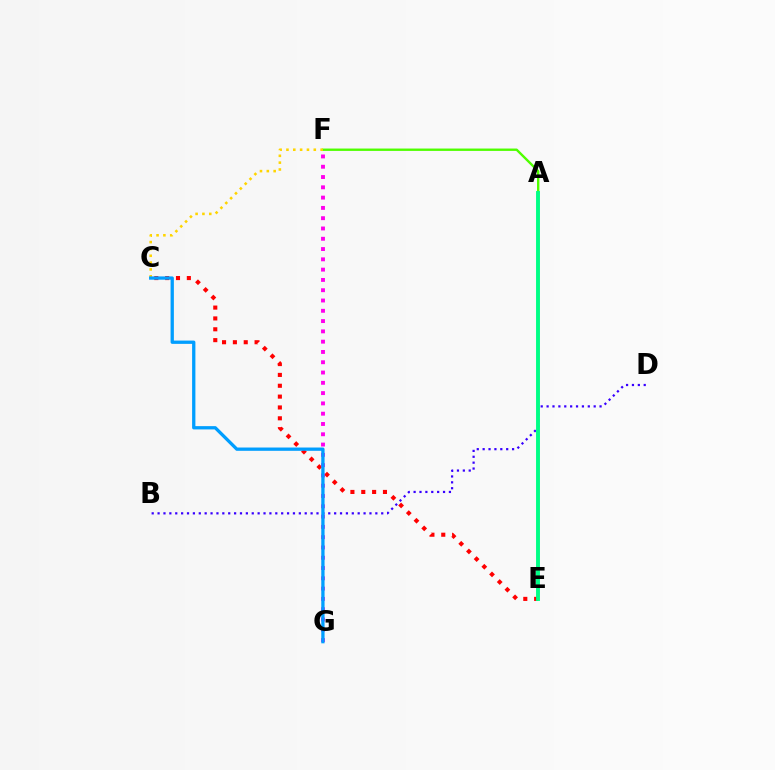{('B', 'D'): [{'color': '#3700ff', 'line_style': 'dotted', 'thickness': 1.6}], ('A', 'F'): [{'color': '#4fff00', 'line_style': 'solid', 'thickness': 1.71}], ('C', 'F'): [{'color': '#ffd500', 'line_style': 'dotted', 'thickness': 1.86}], ('C', 'E'): [{'color': '#ff0000', 'line_style': 'dotted', 'thickness': 2.95}], ('F', 'G'): [{'color': '#ff00ed', 'line_style': 'dotted', 'thickness': 2.8}], ('C', 'G'): [{'color': '#009eff', 'line_style': 'solid', 'thickness': 2.37}], ('A', 'E'): [{'color': '#00ff86', 'line_style': 'solid', 'thickness': 2.81}]}